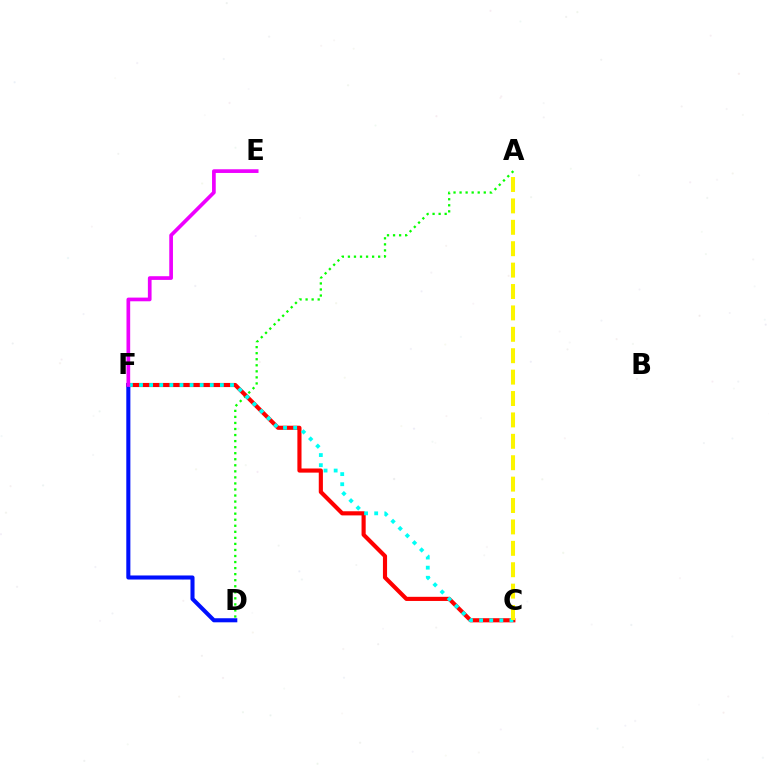{('A', 'D'): [{'color': '#08ff00', 'line_style': 'dotted', 'thickness': 1.64}], ('C', 'F'): [{'color': '#ff0000', 'line_style': 'solid', 'thickness': 2.98}, {'color': '#00fff6', 'line_style': 'dotted', 'thickness': 2.75}], ('D', 'F'): [{'color': '#0010ff', 'line_style': 'solid', 'thickness': 2.93}], ('E', 'F'): [{'color': '#ee00ff', 'line_style': 'solid', 'thickness': 2.66}], ('A', 'C'): [{'color': '#fcf500', 'line_style': 'dashed', 'thickness': 2.91}]}